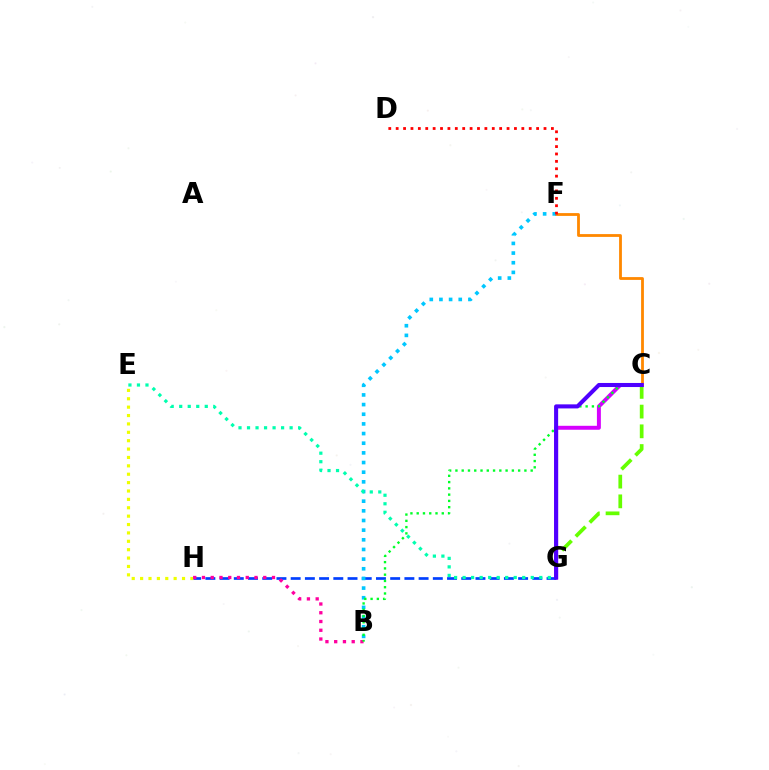{('C', 'F'): [{'color': '#ff8800', 'line_style': 'solid', 'thickness': 2.02}], ('C', 'G'): [{'color': '#66ff00', 'line_style': 'dashed', 'thickness': 2.68}, {'color': '#d600ff', 'line_style': 'solid', 'thickness': 2.85}, {'color': '#4f00ff', 'line_style': 'solid', 'thickness': 2.92}], ('E', 'H'): [{'color': '#eeff00', 'line_style': 'dotted', 'thickness': 2.28}], ('G', 'H'): [{'color': '#003fff', 'line_style': 'dashed', 'thickness': 1.93}], ('B', 'F'): [{'color': '#00c7ff', 'line_style': 'dotted', 'thickness': 2.62}], ('B', 'H'): [{'color': '#ff00a0', 'line_style': 'dotted', 'thickness': 2.38}], ('D', 'F'): [{'color': '#ff0000', 'line_style': 'dotted', 'thickness': 2.01}], ('B', 'C'): [{'color': '#00ff27', 'line_style': 'dotted', 'thickness': 1.7}], ('E', 'G'): [{'color': '#00ffaf', 'line_style': 'dotted', 'thickness': 2.31}]}